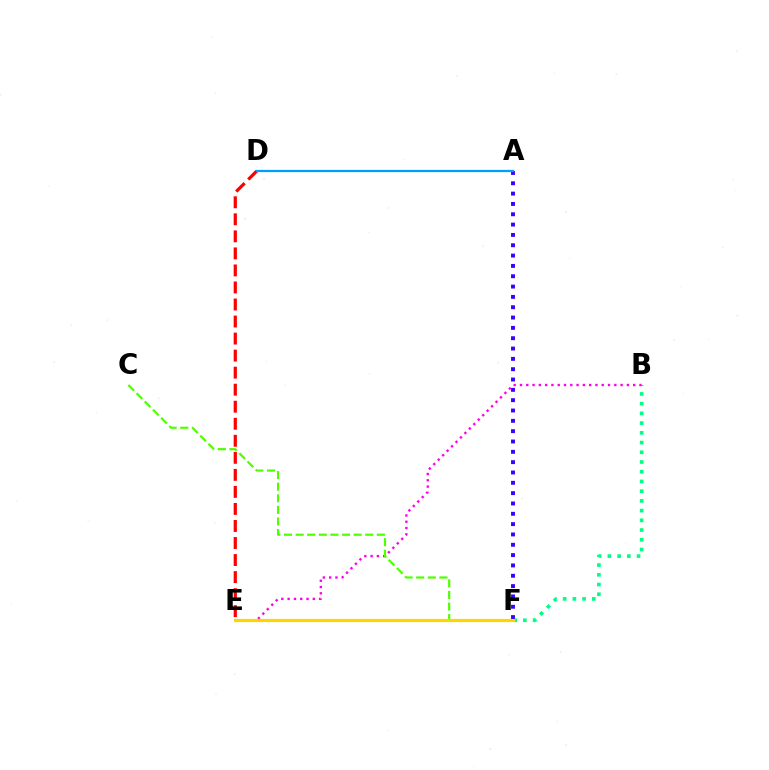{('B', 'F'): [{'color': '#00ff86', 'line_style': 'dotted', 'thickness': 2.64}], ('A', 'F'): [{'color': '#3700ff', 'line_style': 'dotted', 'thickness': 2.81}], ('D', 'E'): [{'color': '#ff0000', 'line_style': 'dashed', 'thickness': 2.31}], ('B', 'E'): [{'color': '#ff00ed', 'line_style': 'dotted', 'thickness': 1.71}], ('A', 'D'): [{'color': '#009eff', 'line_style': 'solid', 'thickness': 1.62}], ('C', 'F'): [{'color': '#4fff00', 'line_style': 'dashed', 'thickness': 1.58}], ('E', 'F'): [{'color': '#ffd500', 'line_style': 'solid', 'thickness': 2.3}]}